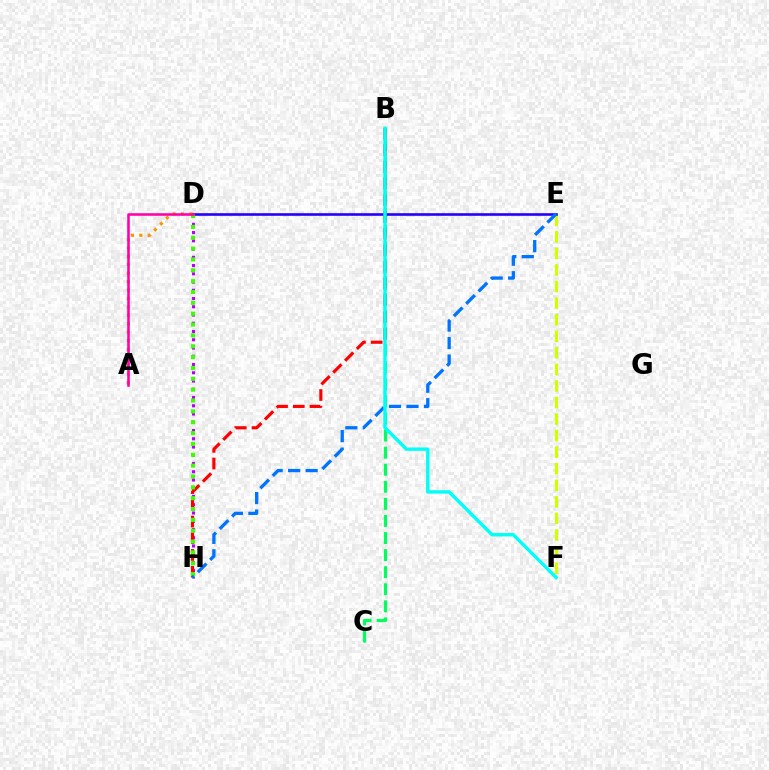{('A', 'D'): [{'color': '#ff9400', 'line_style': 'dotted', 'thickness': 2.29}, {'color': '#ff00ac', 'line_style': 'solid', 'thickness': 1.85}], ('E', 'F'): [{'color': '#d1ff00', 'line_style': 'dashed', 'thickness': 2.25}], ('B', 'C'): [{'color': '#00ff5c', 'line_style': 'dashed', 'thickness': 2.32}], ('D', 'H'): [{'color': '#b900ff', 'line_style': 'dotted', 'thickness': 2.24}, {'color': '#3dff00', 'line_style': 'dotted', 'thickness': 2.95}], ('D', 'E'): [{'color': '#2500ff', 'line_style': 'solid', 'thickness': 1.88}], ('B', 'H'): [{'color': '#ff0000', 'line_style': 'dashed', 'thickness': 2.27}], ('E', 'H'): [{'color': '#0074ff', 'line_style': 'dashed', 'thickness': 2.38}], ('B', 'F'): [{'color': '#00fff6', 'line_style': 'solid', 'thickness': 2.44}]}